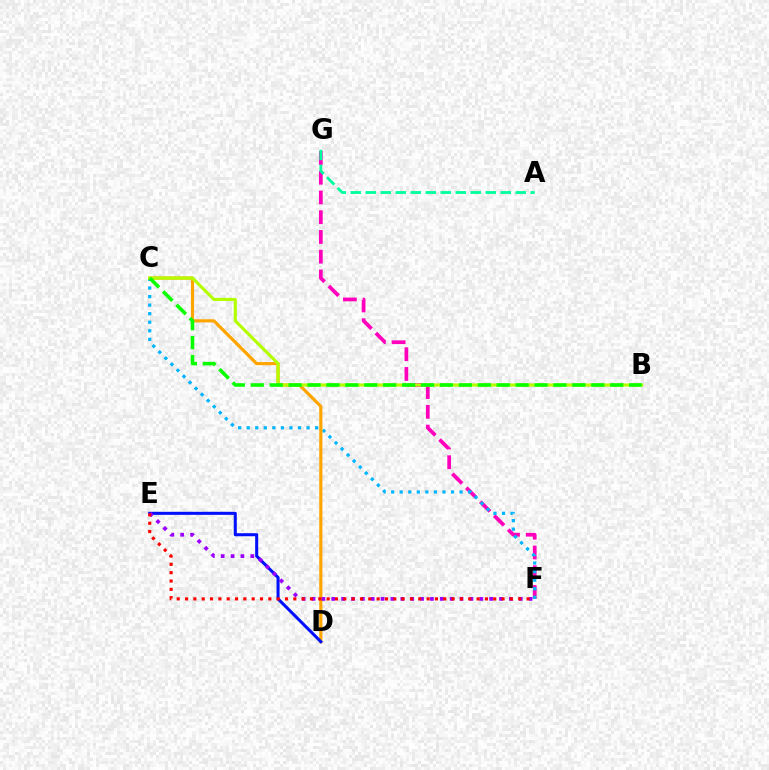{('F', 'G'): [{'color': '#ff00bd', 'line_style': 'dashed', 'thickness': 2.68}], ('C', 'F'): [{'color': '#00b5ff', 'line_style': 'dotted', 'thickness': 2.32}], ('C', 'D'): [{'color': '#ffa500', 'line_style': 'solid', 'thickness': 2.28}], ('D', 'E'): [{'color': '#0010ff', 'line_style': 'solid', 'thickness': 2.19}], ('E', 'F'): [{'color': '#9b00ff', 'line_style': 'dotted', 'thickness': 2.68}, {'color': '#ff0000', 'line_style': 'dotted', 'thickness': 2.26}], ('B', 'C'): [{'color': '#b3ff00', 'line_style': 'solid', 'thickness': 2.23}, {'color': '#08ff00', 'line_style': 'dashed', 'thickness': 2.57}], ('A', 'G'): [{'color': '#00ff9d', 'line_style': 'dashed', 'thickness': 2.04}]}